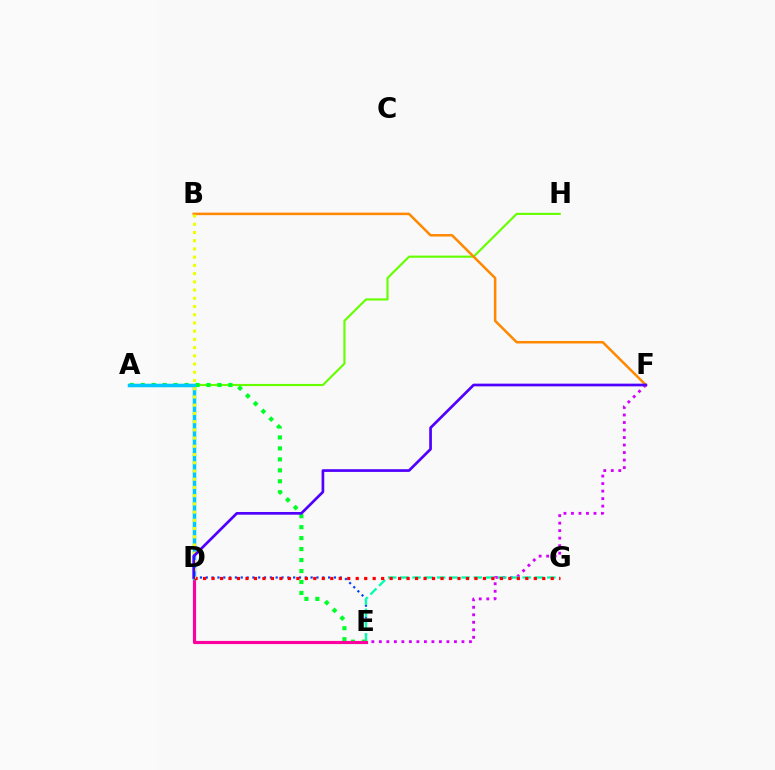{('D', 'E'): [{'color': '#003fff', 'line_style': 'dotted', 'thickness': 1.58}, {'color': '#ff00a0', 'line_style': 'solid', 'thickness': 2.28}], ('E', 'F'): [{'color': '#d600ff', 'line_style': 'dotted', 'thickness': 2.04}], ('E', 'G'): [{'color': '#00ffaf', 'line_style': 'dashed', 'thickness': 1.66}], ('A', 'H'): [{'color': '#66ff00', 'line_style': 'solid', 'thickness': 1.55}], ('A', 'E'): [{'color': '#00ff27', 'line_style': 'dotted', 'thickness': 2.98}], ('A', 'D'): [{'color': '#00c7ff', 'line_style': 'solid', 'thickness': 2.52}], ('B', 'F'): [{'color': '#ff8800', 'line_style': 'solid', 'thickness': 1.81}], ('D', 'G'): [{'color': '#ff0000', 'line_style': 'dotted', 'thickness': 2.3}], ('B', 'D'): [{'color': '#eeff00', 'line_style': 'dotted', 'thickness': 2.23}], ('D', 'F'): [{'color': '#4f00ff', 'line_style': 'solid', 'thickness': 1.94}]}